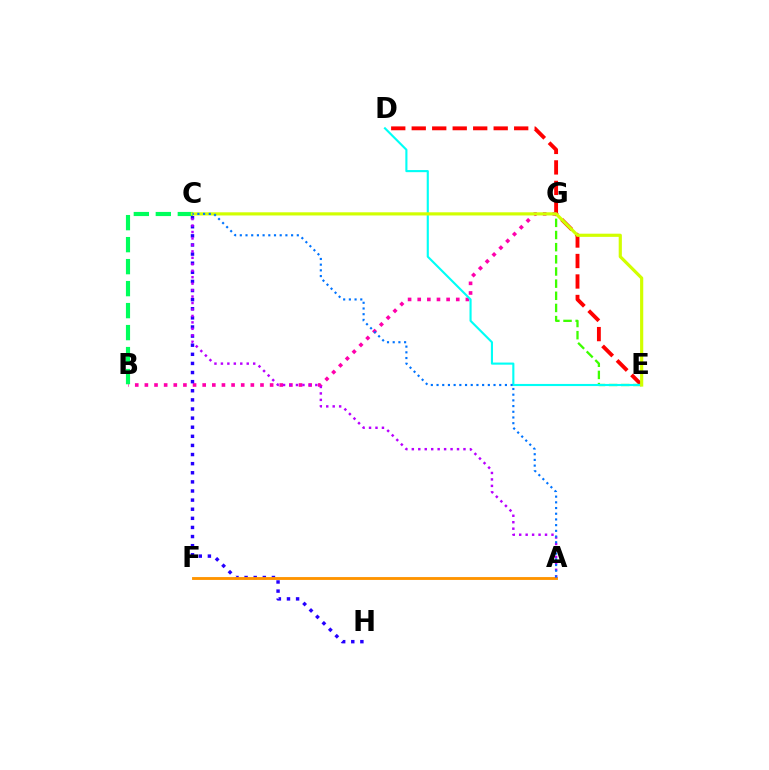{('D', 'E'): [{'color': '#ff0000', 'line_style': 'dashed', 'thickness': 2.78}, {'color': '#00fff6', 'line_style': 'solid', 'thickness': 1.53}], ('B', 'G'): [{'color': '#ff00ac', 'line_style': 'dotted', 'thickness': 2.62}], ('E', 'G'): [{'color': '#3dff00', 'line_style': 'dashed', 'thickness': 1.65}], ('B', 'C'): [{'color': '#00ff5c', 'line_style': 'dashed', 'thickness': 2.99}], ('C', 'H'): [{'color': '#2500ff', 'line_style': 'dotted', 'thickness': 2.48}], ('A', 'F'): [{'color': '#ff9400', 'line_style': 'solid', 'thickness': 2.06}], ('C', 'E'): [{'color': '#d1ff00', 'line_style': 'solid', 'thickness': 2.29}], ('A', 'C'): [{'color': '#b900ff', 'line_style': 'dotted', 'thickness': 1.75}, {'color': '#0074ff', 'line_style': 'dotted', 'thickness': 1.55}]}